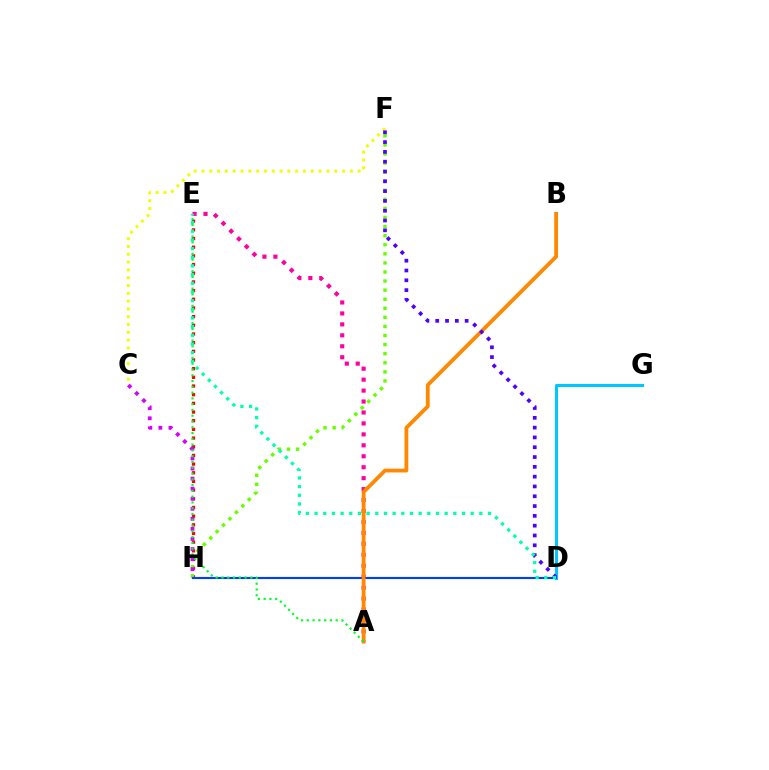{('A', 'E'): [{'color': '#ff00a0', 'line_style': 'dotted', 'thickness': 2.97}, {'color': '#00ff27', 'line_style': 'dotted', 'thickness': 1.57}], ('D', 'G'): [{'color': '#00c7ff', 'line_style': 'solid', 'thickness': 2.2}], ('E', 'H'): [{'color': '#ff0000', 'line_style': 'dotted', 'thickness': 2.36}], ('F', 'H'): [{'color': '#66ff00', 'line_style': 'dotted', 'thickness': 2.47}], ('C', 'F'): [{'color': '#eeff00', 'line_style': 'dotted', 'thickness': 2.12}], ('D', 'H'): [{'color': '#003fff', 'line_style': 'solid', 'thickness': 1.53}], ('A', 'B'): [{'color': '#ff8800', 'line_style': 'solid', 'thickness': 2.73}], ('D', 'F'): [{'color': '#4f00ff', 'line_style': 'dotted', 'thickness': 2.66}], ('C', 'H'): [{'color': '#d600ff', 'line_style': 'dotted', 'thickness': 2.73}], ('D', 'E'): [{'color': '#00ffaf', 'line_style': 'dotted', 'thickness': 2.36}]}